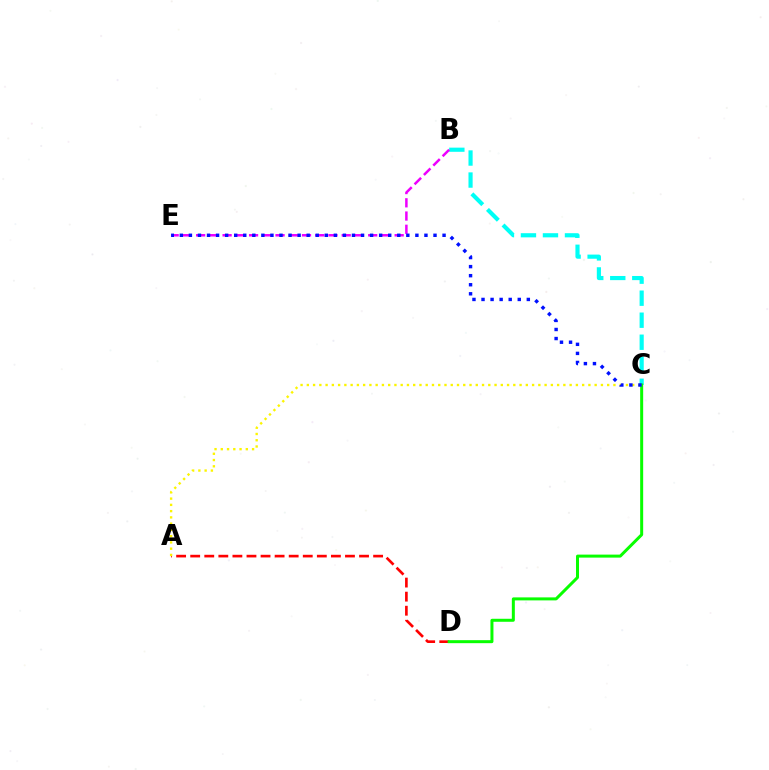{('A', 'D'): [{'color': '#ff0000', 'line_style': 'dashed', 'thickness': 1.91}], ('B', 'C'): [{'color': '#00fff6', 'line_style': 'dashed', 'thickness': 2.99}], ('A', 'C'): [{'color': '#fcf500', 'line_style': 'dotted', 'thickness': 1.7}], ('B', 'E'): [{'color': '#ee00ff', 'line_style': 'dashed', 'thickness': 1.8}], ('C', 'D'): [{'color': '#08ff00', 'line_style': 'solid', 'thickness': 2.16}], ('C', 'E'): [{'color': '#0010ff', 'line_style': 'dotted', 'thickness': 2.46}]}